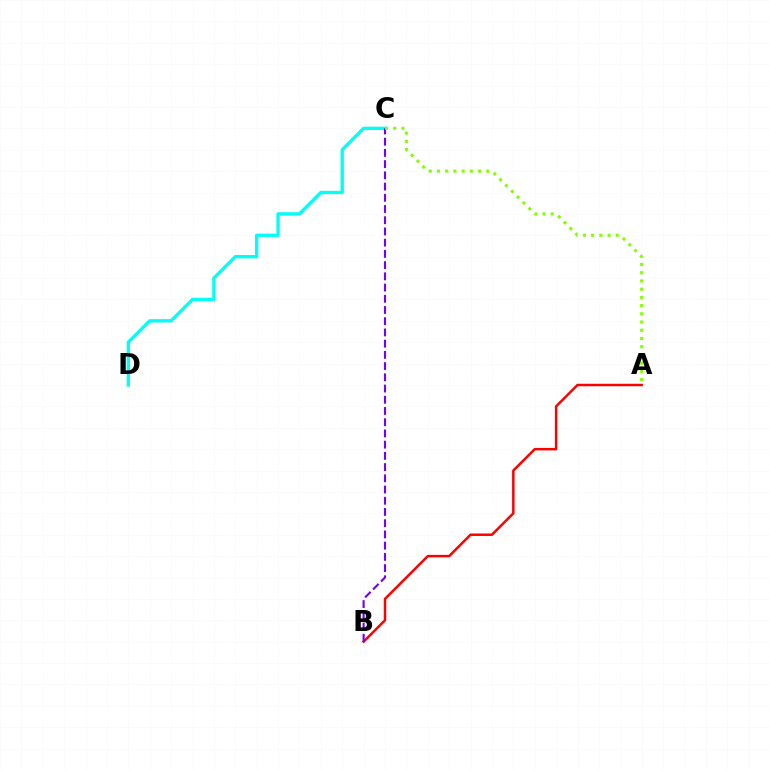{('C', 'D'): [{'color': '#00fff6', 'line_style': 'solid', 'thickness': 2.4}], ('A', 'B'): [{'color': '#ff0000', 'line_style': 'solid', 'thickness': 1.79}], ('B', 'C'): [{'color': '#7200ff', 'line_style': 'dashed', 'thickness': 1.52}], ('A', 'C'): [{'color': '#84ff00', 'line_style': 'dotted', 'thickness': 2.23}]}